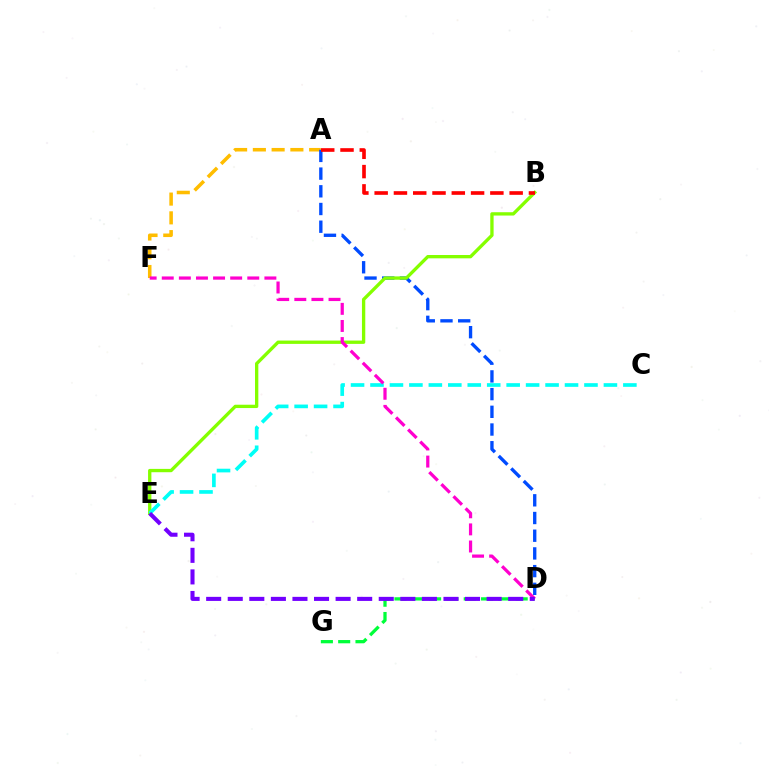{('A', 'F'): [{'color': '#ffbd00', 'line_style': 'dashed', 'thickness': 2.55}], ('A', 'D'): [{'color': '#004bff', 'line_style': 'dashed', 'thickness': 2.4}], ('D', 'G'): [{'color': '#00ff39', 'line_style': 'dashed', 'thickness': 2.35}], ('B', 'E'): [{'color': '#84ff00', 'line_style': 'solid', 'thickness': 2.39}], ('C', 'E'): [{'color': '#00fff6', 'line_style': 'dashed', 'thickness': 2.64}], ('D', 'F'): [{'color': '#ff00cf', 'line_style': 'dashed', 'thickness': 2.32}], ('D', 'E'): [{'color': '#7200ff', 'line_style': 'dashed', 'thickness': 2.93}], ('A', 'B'): [{'color': '#ff0000', 'line_style': 'dashed', 'thickness': 2.62}]}